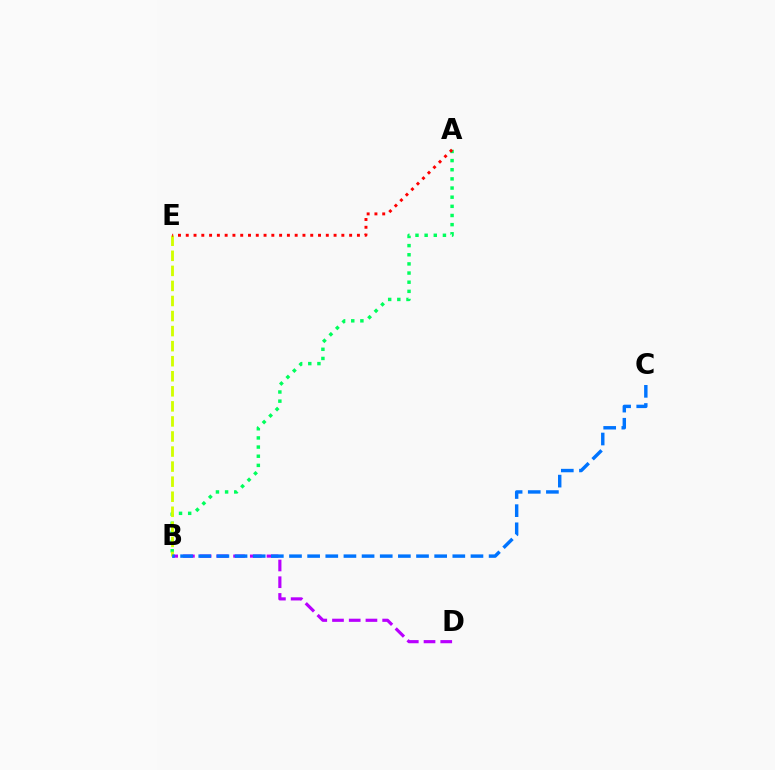{('A', 'B'): [{'color': '#00ff5c', 'line_style': 'dotted', 'thickness': 2.49}], ('B', 'D'): [{'color': '#b900ff', 'line_style': 'dashed', 'thickness': 2.27}], ('B', 'E'): [{'color': '#d1ff00', 'line_style': 'dashed', 'thickness': 2.05}], ('B', 'C'): [{'color': '#0074ff', 'line_style': 'dashed', 'thickness': 2.47}], ('A', 'E'): [{'color': '#ff0000', 'line_style': 'dotted', 'thickness': 2.11}]}